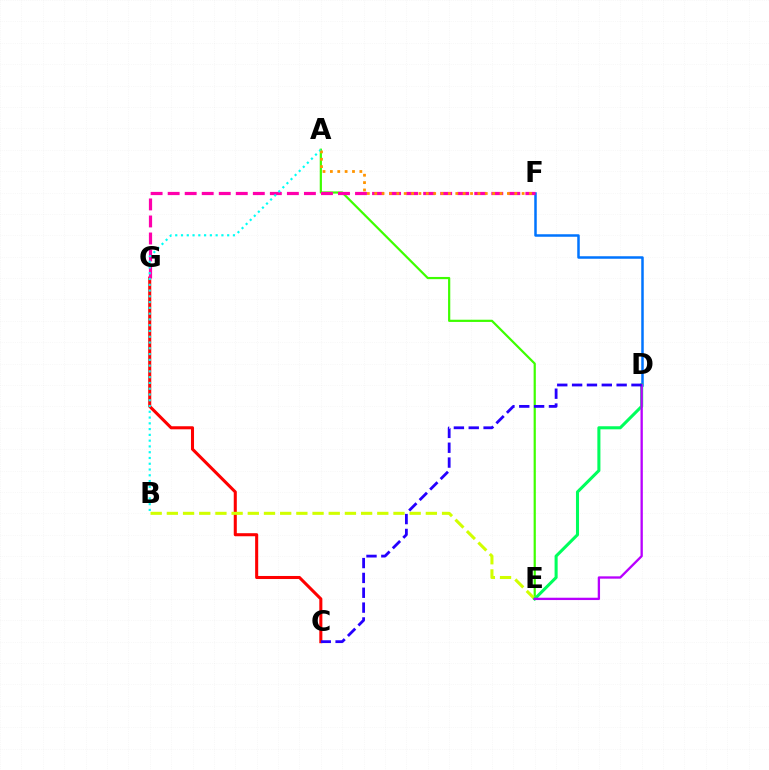{('D', 'F'): [{'color': '#0074ff', 'line_style': 'solid', 'thickness': 1.8}], ('A', 'E'): [{'color': '#3dff00', 'line_style': 'solid', 'thickness': 1.59}], ('C', 'G'): [{'color': '#ff0000', 'line_style': 'solid', 'thickness': 2.2}], ('F', 'G'): [{'color': '#ff00ac', 'line_style': 'dashed', 'thickness': 2.31}], ('B', 'E'): [{'color': '#d1ff00', 'line_style': 'dashed', 'thickness': 2.2}], ('A', 'B'): [{'color': '#00fff6', 'line_style': 'dotted', 'thickness': 1.57}], ('A', 'F'): [{'color': '#ff9400', 'line_style': 'dotted', 'thickness': 2.0}], ('D', 'E'): [{'color': '#00ff5c', 'line_style': 'solid', 'thickness': 2.2}, {'color': '#b900ff', 'line_style': 'solid', 'thickness': 1.67}], ('C', 'D'): [{'color': '#2500ff', 'line_style': 'dashed', 'thickness': 2.02}]}